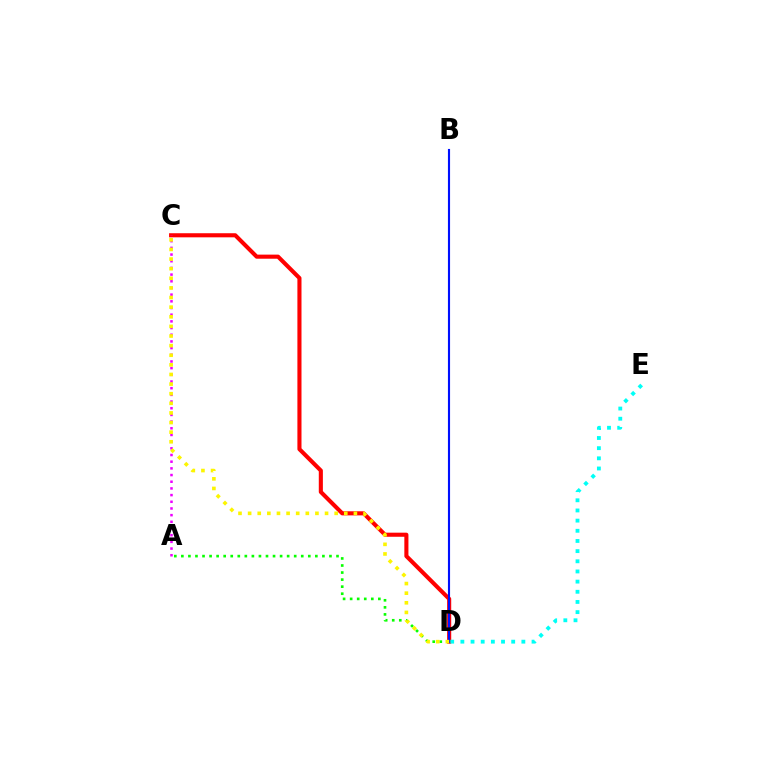{('A', 'D'): [{'color': '#08ff00', 'line_style': 'dotted', 'thickness': 1.92}], ('C', 'D'): [{'color': '#ff0000', 'line_style': 'solid', 'thickness': 2.95}, {'color': '#fcf500', 'line_style': 'dotted', 'thickness': 2.61}], ('A', 'C'): [{'color': '#ee00ff', 'line_style': 'dotted', 'thickness': 1.82}], ('D', 'E'): [{'color': '#00fff6', 'line_style': 'dotted', 'thickness': 2.76}], ('B', 'D'): [{'color': '#0010ff', 'line_style': 'solid', 'thickness': 1.53}]}